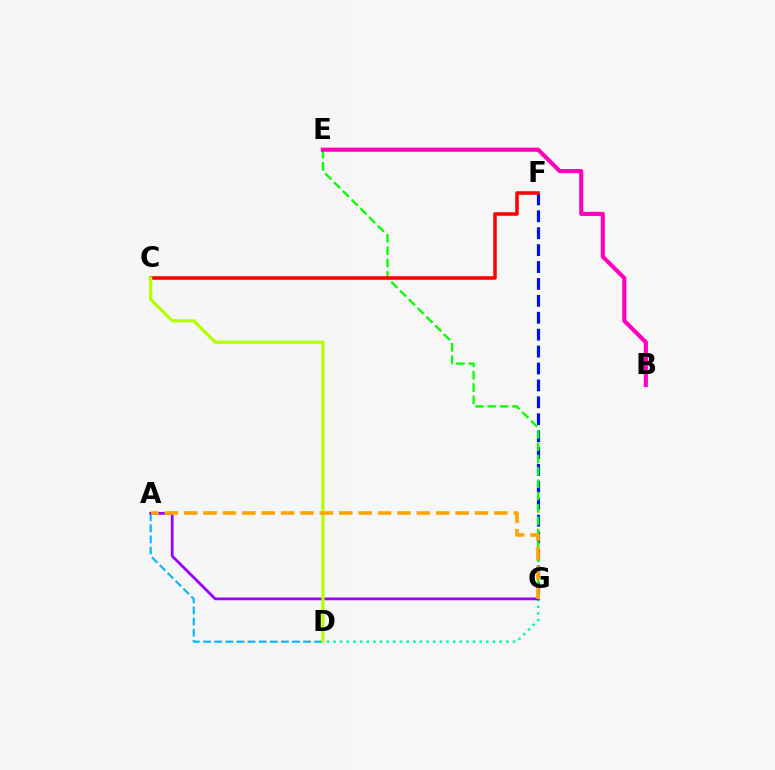{('D', 'G'): [{'color': '#00ff9d', 'line_style': 'dotted', 'thickness': 1.81}], ('A', 'D'): [{'color': '#00b5ff', 'line_style': 'dashed', 'thickness': 1.51}], ('F', 'G'): [{'color': '#0010ff', 'line_style': 'dashed', 'thickness': 2.3}], ('A', 'G'): [{'color': '#9b00ff', 'line_style': 'solid', 'thickness': 1.98}, {'color': '#ffa500', 'line_style': 'dashed', 'thickness': 2.63}], ('E', 'G'): [{'color': '#08ff00', 'line_style': 'dashed', 'thickness': 1.68}], ('C', 'F'): [{'color': '#ff0000', 'line_style': 'solid', 'thickness': 2.54}], ('C', 'D'): [{'color': '#b3ff00', 'line_style': 'solid', 'thickness': 2.31}], ('B', 'E'): [{'color': '#ff00bd', 'line_style': 'solid', 'thickness': 2.96}]}